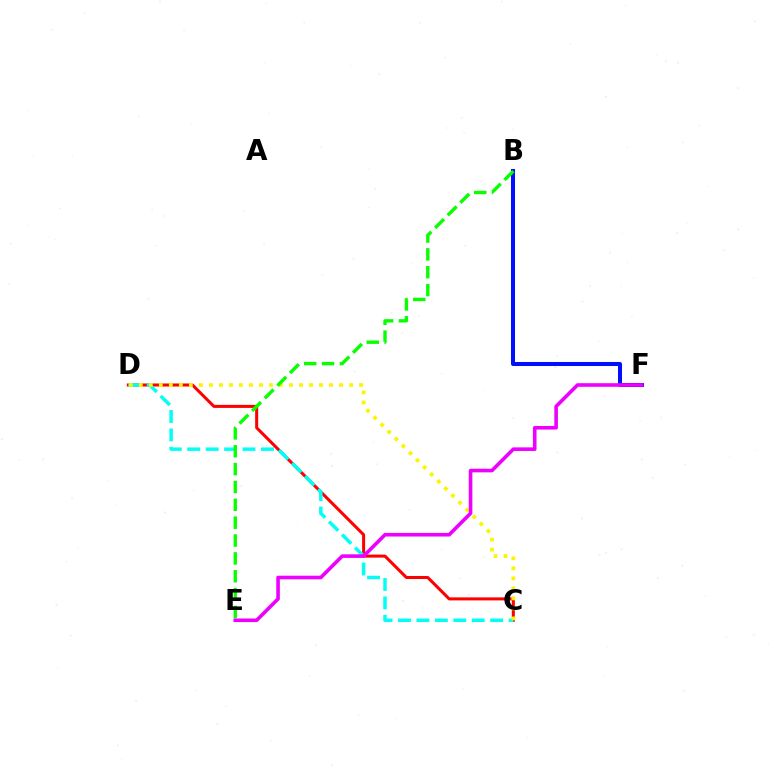{('C', 'D'): [{'color': '#ff0000', 'line_style': 'solid', 'thickness': 2.18}, {'color': '#00fff6', 'line_style': 'dashed', 'thickness': 2.5}, {'color': '#fcf500', 'line_style': 'dotted', 'thickness': 2.72}], ('B', 'F'): [{'color': '#0010ff', 'line_style': 'solid', 'thickness': 2.89}], ('B', 'E'): [{'color': '#08ff00', 'line_style': 'dashed', 'thickness': 2.43}], ('E', 'F'): [{'color': '#ee00ff', 'line_style': 'solid', 'thickness': 2.6}]}